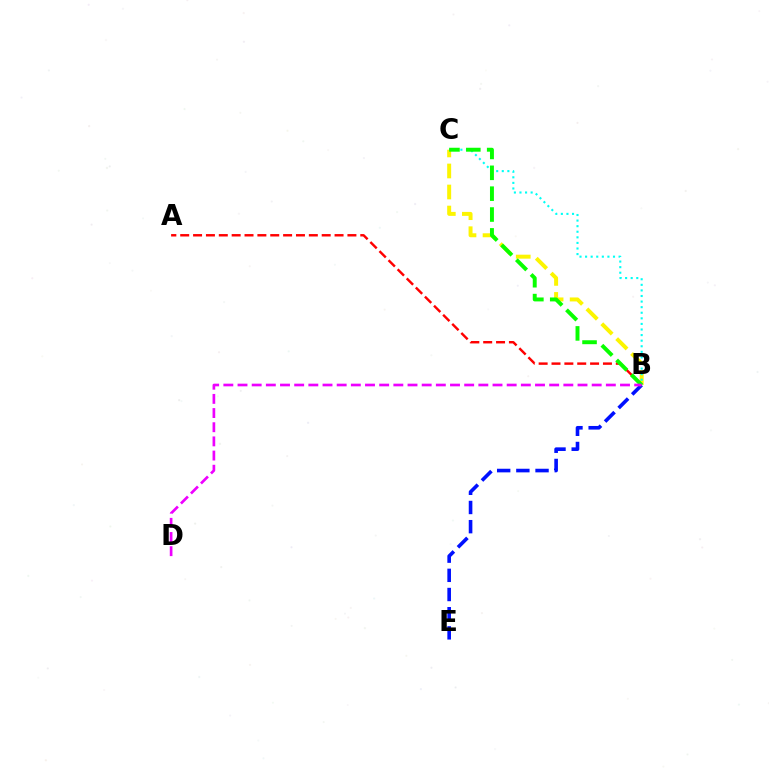{('B', 'C'): [{'color': '#fcf500', 'line_style': 'dashed', 'thickness': 2.86}, {'color': '#00fff6', 'line_style': 'dotted', 'thickness': 1.52}, {'color': '#08ff00', 'line_style': 'dashed', 'thickness': 2.83}], ('B', 'E'): [{'color': '#0010ff', 'line_style': 'dashed', 'thickness': 2.61}], ('A', 'B'): [{'color': '#ff0000', 'line_style': 'dashed', 'thickness': 1.75}], ('B', 'D'): [{'color': '#ee00ff', 'line_style': 'dashed', 'thickness': 1.92}]}